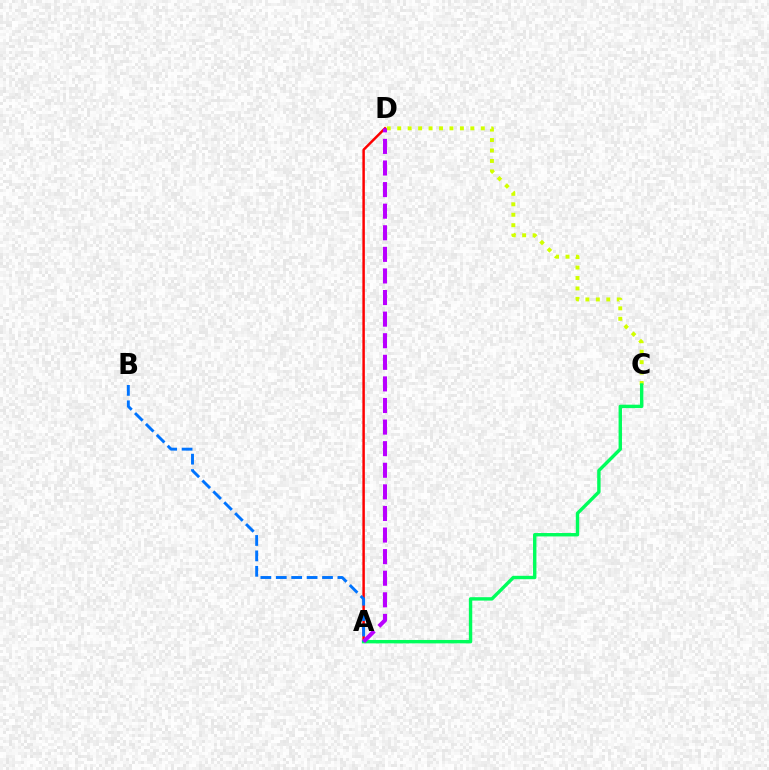{('A', 'D'): [{'color': '#ff0000', 'line_style': 'solid', 'thickness': 1.78}, {'color': '#b900ff', 'line_style': 'dashed', 'thickness': 2.93}], ('C', 'D'): [{'color': '#d1ff00', 'line_style': 'dotted', 'thickness': 2.84}], ('A', 'C'): [{'color': '#00ff5c', 'line_style': 'solid', 'thickness': 2.45}], ('A', 'B'): [{'color': '#0074ff', 'line_style': 'dashed', 'thickness': 2.09}]}